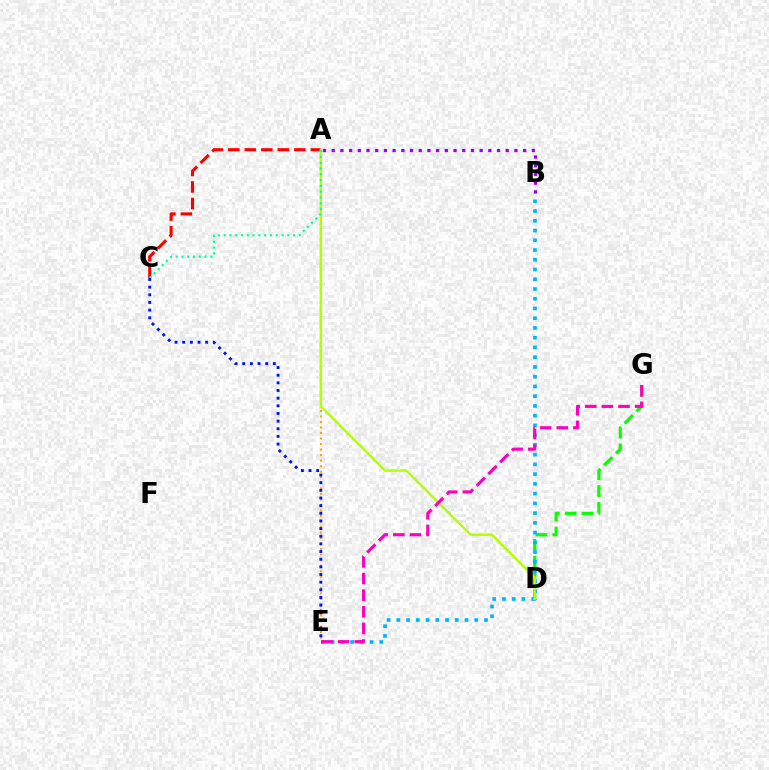{('D', 'G'): [{'color': '#08ff00', 'line_style': 'dashed', 'thickness': 2.29}], ('A', 'E'): [{'color': '#ffa500', 'line_style': 'dotted', 'thickness': 1.5}], ('B', 'E'): [{'color': '#00b5ff', 'line_style': 'dotted', 'thickness': 2.65}], ('A', 'C'): [{'color': '#ff0000', 'line_style': 'dashed', 'thickness': 2.24}, {'color': '#00ff9d', 'line_style': 'dotted', 'thickness': 1.57}], ('A', 'D'): [{'color': '#b3ff00', 'line_style': 'solid', 'thickness': 1.72}], ('E', 'G'): [{'color': '#ff00bd', 'line_style': 'dashed', 'thickness': 2.26}], ('A', 'B'): [{'color': '#9b00ff', 'line_style': 'dotted', 'thickness': 2.36}], ('C', 'E'): [{'color': '#0010ff', 'line_style': 'dotted', 'thickness': 2.08}]}